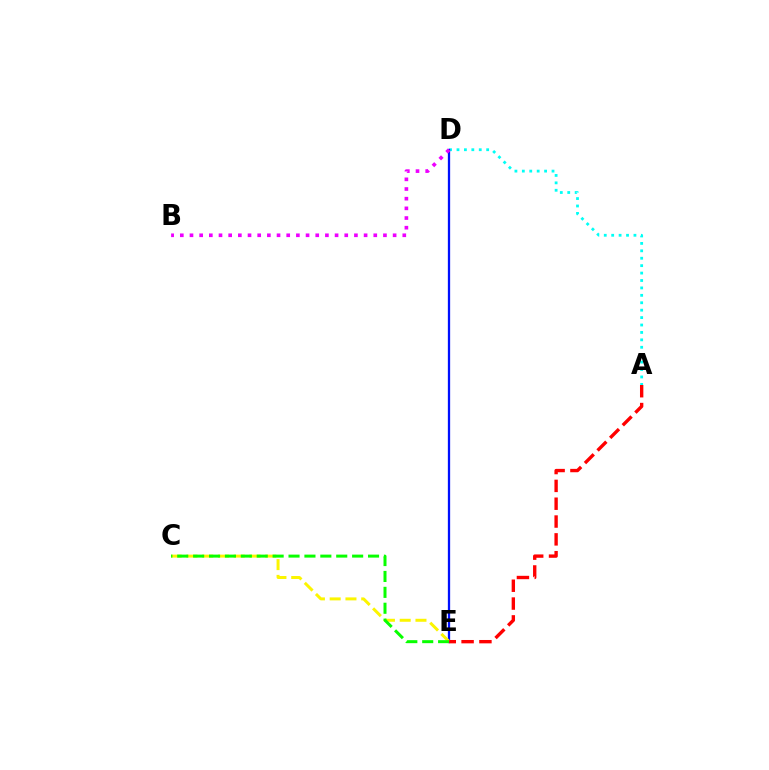{('A', 'D'): [{'color': '#00fff6', 'line_style': 'dotted', 'thickness': 2.02}], ('D', 'E'): [{'color': '#0010ff', 'line_style': 'solid', 'thickness': 1.65}], ('C', 'E'): [{'color': '#fcf500', 'line_style': 'dashed', 'thickness': 2.14}, {'color': '#08ff00', 'line_style': 'dashed', 'thickness': 2.16}], ('A', 'E'): [{'color': '#ff0000', 'line_style': 'dashed', 'thickness': 2.42}], ('B', 'D'): [{'color': '#ee00ff', 'line_style': 'dotted', 'thickness': 2.63}]}